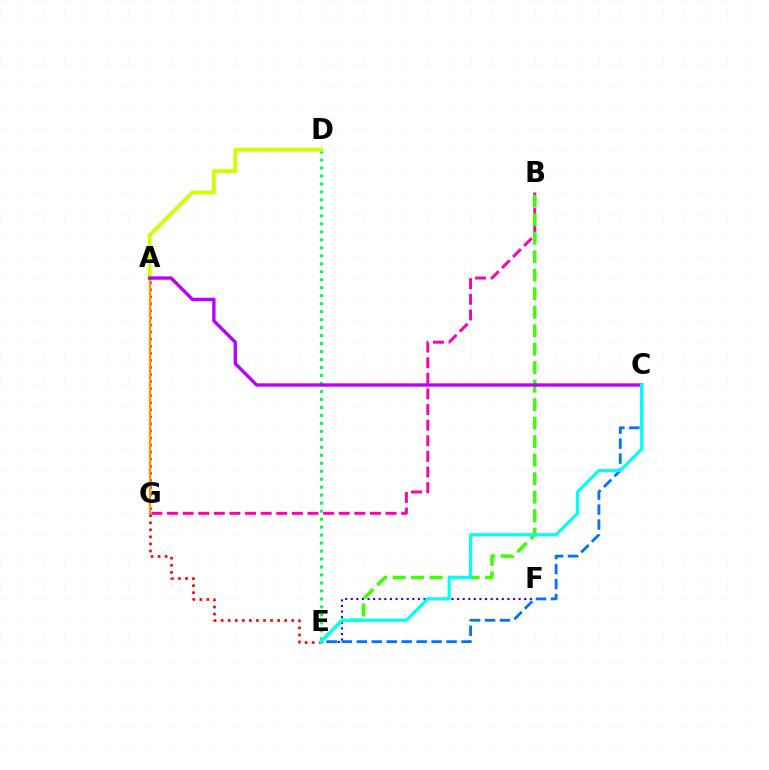{('D', 'E'): [{'color': '#00ff5c', 'line_style': 'dotted', 'thickness': 2.17}], ('A', 'D'): [{'color': '#d1ff00', 'line_style': 'solid', 'thickness': 2.78}], ('B', 'G'): [{'color': '#ff00ac', 'line_style': 'dashed', 'thickness': 2.12}], ('B', 'E'): [{'color': '#3dff00', 'line_style': 'dashed', 'thickness': 2.51}], ('A', 'E'): [{'color': '#ff0000', 'line_style': 'dotted', 'thickness': 1.92}], ('E', 'F'): [{'color': '#2500ff', 'line_style': 'dotted', 'thickness': 1.52}], ('A', 'G'): [{'color': '#ff9400', 'line_style': 'solid', 'thickness': 1.6}], ('C', 'E'): [{'color': '#0074ff', 'line_style': 'dashed', 'thickness': 2.03}, {'color': '#00fff6', 'line_style': 'solid', 'thickness': 2.28}], ('A', 'C'): [{'color': '#b900ff', 'line_style': 'solid', 'thickness': 2.41}]}